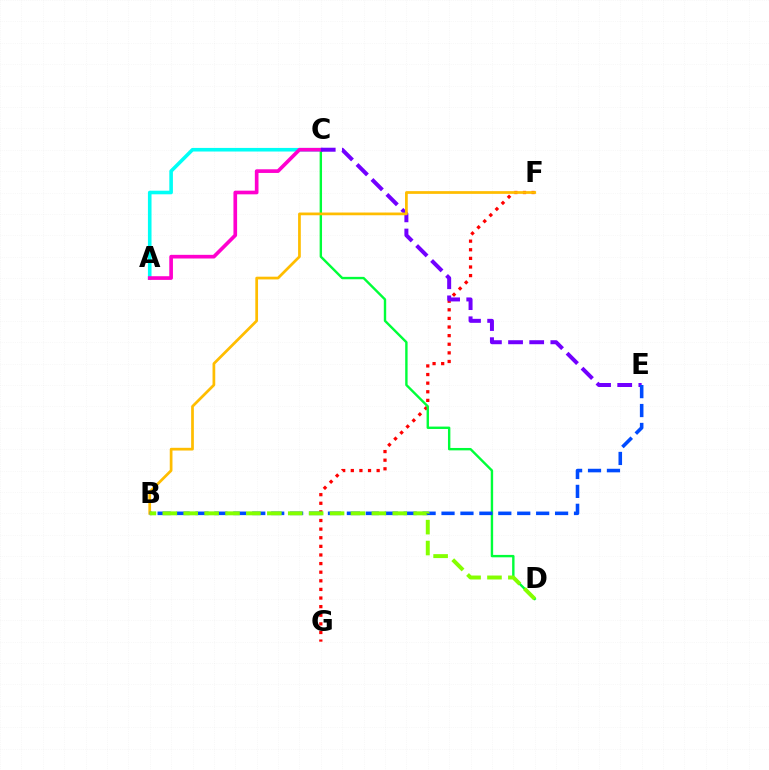{('F', 'G'): [{'color': '#ff0000', 'line_style': 'dotted', 'thickness': 2.34}], ('A', 'C'): [{'color': '#00fff6', 'line_style': 'solid', 'thickness': 2.59}, {'color': '#ff00cf', 'line_style': 'solid', 'thickness': 2.64}], ('C', 'D'): [{'color': '#00ff39', 'line_style': 'solid', 'thickness': 1.73}], ('C', 'E'): [{'color': '#7200ff', 'line_style': 'dashed', 'thickness': 2.87}], ('B', 'F'): [{'color': '#ffbd00', 'line_style': 'solid', 'thickness': 1.96}], ('B', 'E'): [{'color': '#004bff', 'line_style': 'dashed', 'thickness': 2.57}], ('B', 'D'): [{'color': '#84ff00', 'line_style': 'dashed', 'thickness': 2.84}]}